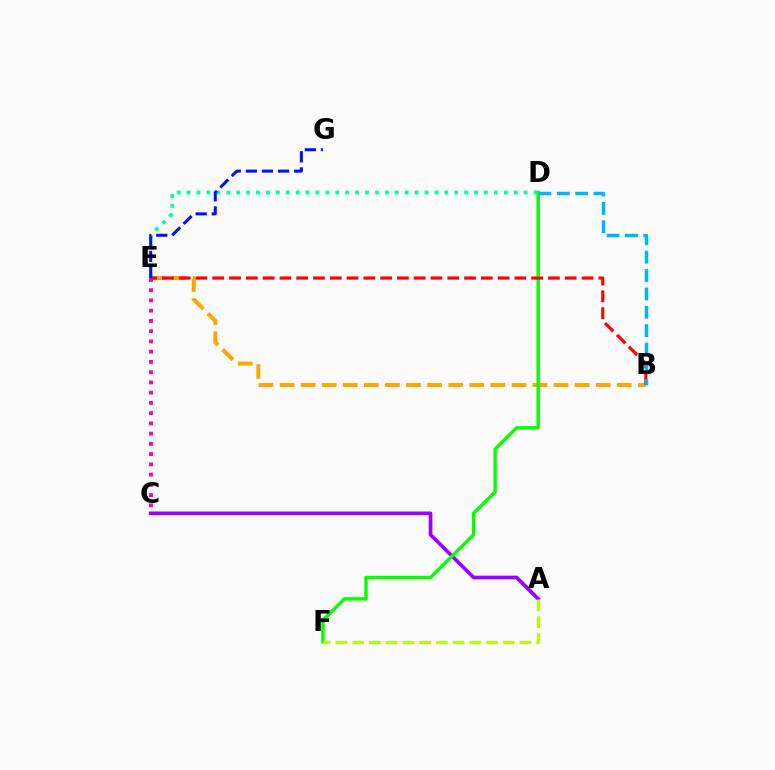{('A', 'C'): [{'color': '#9b00ff', 'line_style': 'solid', 'thickness': 2.65}], ('B', 'E'): [{'color': '#ffa500', 'line_style': 'dashed', 'thickness': 2.86}, {'color': '#ff0000', 'line_style': 'dashed', 'thickness': 2.28}], ('D', 'F'): [{'color': '#08ff00', 'line_style': 'solid', 'thickness': 2.46}], ('A', 'F'): [{'color': '#b3ff00', 'line_style': 'dashed', 'thickness': 2.27}], ('C', 'E'): [{'color': '#ff00bd', 'line_style': 'dotted', 'thickness': 2.78}], ('D', 'E'): [{'color': '#00ff9d', 'line_style': 'dotted', 'thickness': 2.69}], ('B', 'D'): [{'color': '#00b5ff', 'line_style': 'dashed', 'thickness': 2.49}], ('E', 'G'): [{'color': '#0010ff', 'line_style': 'dashed', 'thickness': 2.18}]}